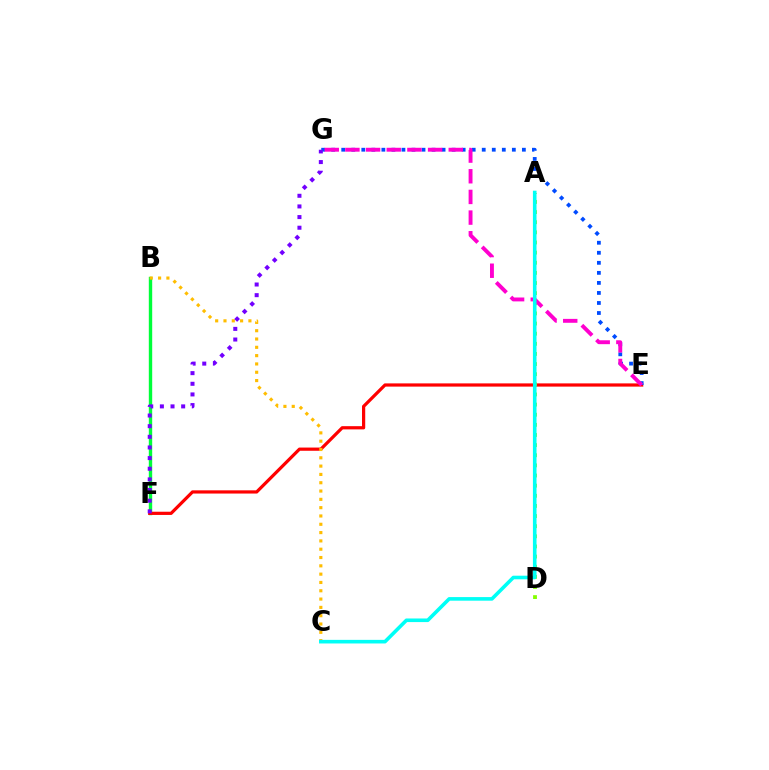{('B', 'F'): [{'color': '#00ff39', 'line_style': 'solid', 'thickness': 2.44}], ('E', 'F'): [{'color': '#ff0000', 'line_style': 'solid', 'thickness': 2.32}], ('E', 'G'): [{'color': '#004bff', 'line_style': 'dotted', 'thickness': 2.73}, {'color': '#ff00cf', 'line_style': 'dashed', 'thickness': 2.81}], ('A', 'D'): [{'color': '#84ff00', 'line_style': 'dotted', 'thickness': 2.75}], ('B', 'C'): [{'color': '#ffbd00', 'line_style': 'dotted', 'thickness': 2.26}], ('F', 'G'): [{'color': '#7200ff', 'line_style': 'dotted', 'thickness': 2.89}], ('A', 'C'): [{'color': '#00fff6', 'line_style': 'solid', 'thickness': 2.6}]}